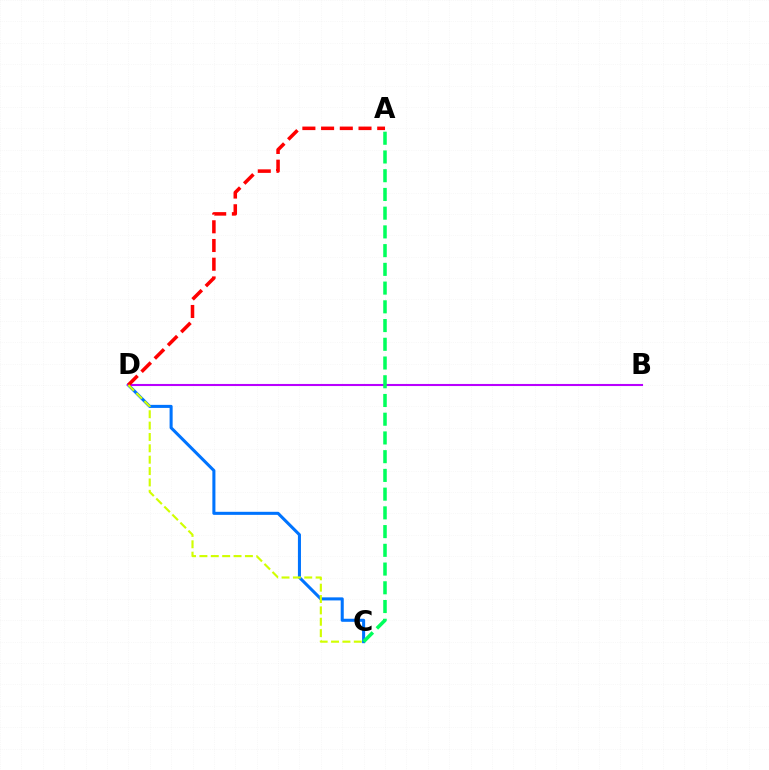{('C', 'D'): [{'color': '#0074ff', 'line_style': 'solid', 'thickness': 2.2}, {'color': '#d1ff00', 'line_style': 'dashed', 'thickness': 1.54}], ('B', 'D'): [{'color': '#b900ff', 'line_style': 'solid', 'thickness': 1.5}], ('A', 'C'): [{'color': '#00ff5c', 'line_style': 'dashed', 'thickness': 2.54}], ('A', 'D'): [{'color': '#ff0000', 'line_style': 'dashed', 'thickness': 2.54}]}